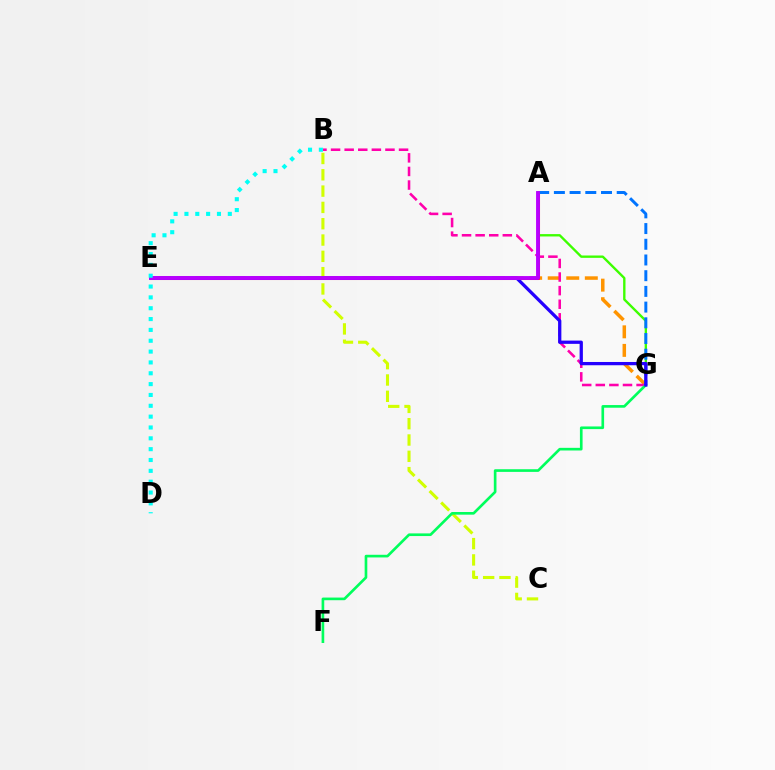{('E', 'G'): [{'color': '#ff9400', 'line_style': 'dashed', 'thickness': 2.52}, {'color': '#2500ff', 'line_style': 'solid', 'thickness': 2.35}], ('A', 'G'): [{'color': '#3dff00', 'line_style': 'solid', 'thickness': 1.7}, {'color': '#0074ff', 'line_style': 'dashed', 'thickness': 2.13}], ('B', 'C'): [{'color': '#d1ff00', 'line_style': 'dashed', 'thickness': 2.22}], ('A', 'E'): [{'color': '#ff0000', 'line_style': 'solid', 'thickness': 2.19}, {'color': '#b900ff', 'line_style': 'solid', 'thickness': 2.78}], ('B', 'G'): [{'color': '#ff00ac', 'line_style': 'dashed', 'thickness': 1.85}], ('F', 'G'): [{'color': '#00ff5c', 'line_style': 'solid', 'thickness': 1.91}], ('B', 'D'): [{'color': '#00fff6', 'line_style': 'dotted', 'thickness': 2.95}]}